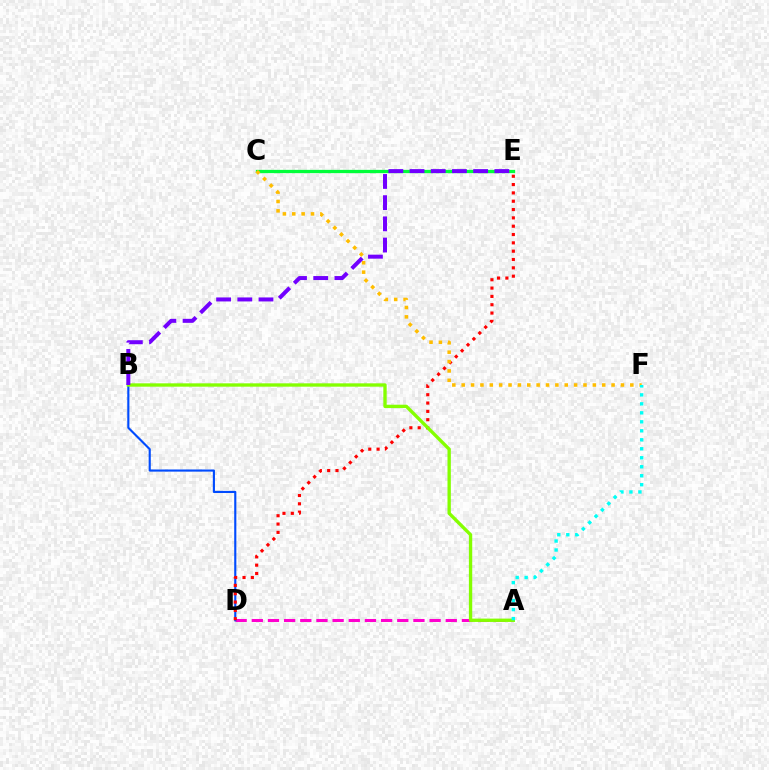{('A', 'D'): [{'color': '#ff00cf', 'line_style': 'dashed', 'thickness': 2.2}], ('C', 'E'): [{'color': '#00ff39', 'line_style': 'solid', 'thickness': 2.36}], ('B', 'D'): [{'color': '#004bff', 'line_style': 'solid', 'thickness': 1.54}], ('D', 'E'): [{'color': '#ff0000', 'line_style': 'dotted', 'thickness': 2.26}], ('C', 'F'): [{'color': '#ffbd00', 'line_style': 'dotted', 'thickness': 2.55}], ('A', 'B'): [{'color': '#84ff00', 'line_style': 'solid', 'thickness': 2.41}], ('B', 'E'): [{'color': '#7200ff', 'line_style': 'dashed', 'thickness': 2.88}], ('A', 'F'): [{'color': '#00fff6', 'line_style': 'dotted', 'thickness': 2.44}]}